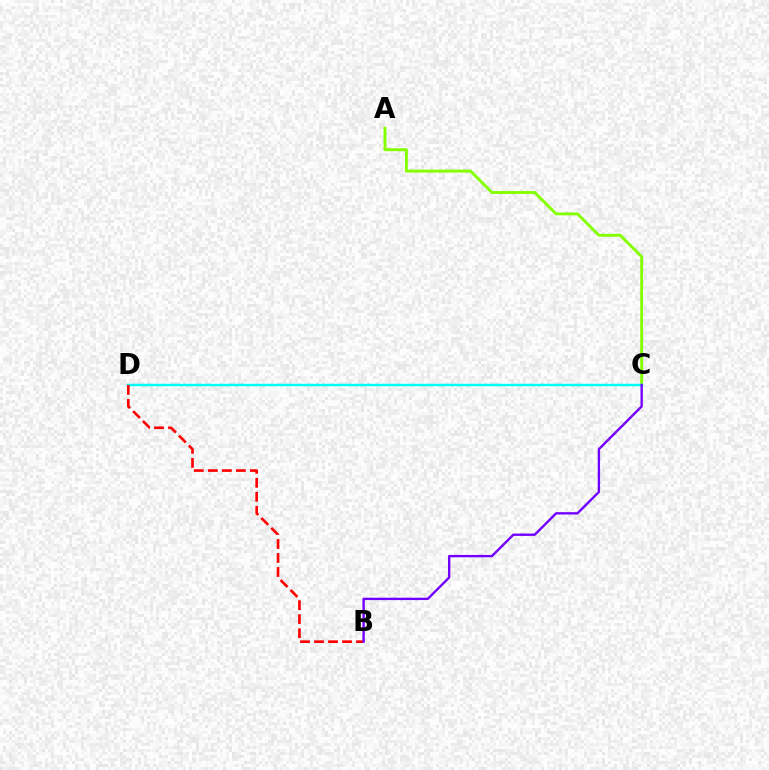{('A', 'C'): [{'color': '#84ff00', 'line_style': 'solid', 'thickness': 2.09}], ('C', 'D'): [{'color': '#00fff6', 'line_style': 'solid', 'thickness': 1.75}], ('B', 'D'): [{'color': '#ff0000', 'line_style': 'dashed', 'thickness': 1.9}], ('B', 'C'): [{'color': '#7200ff', 'line_style': 'solid', 'thickness': 1.7}]}